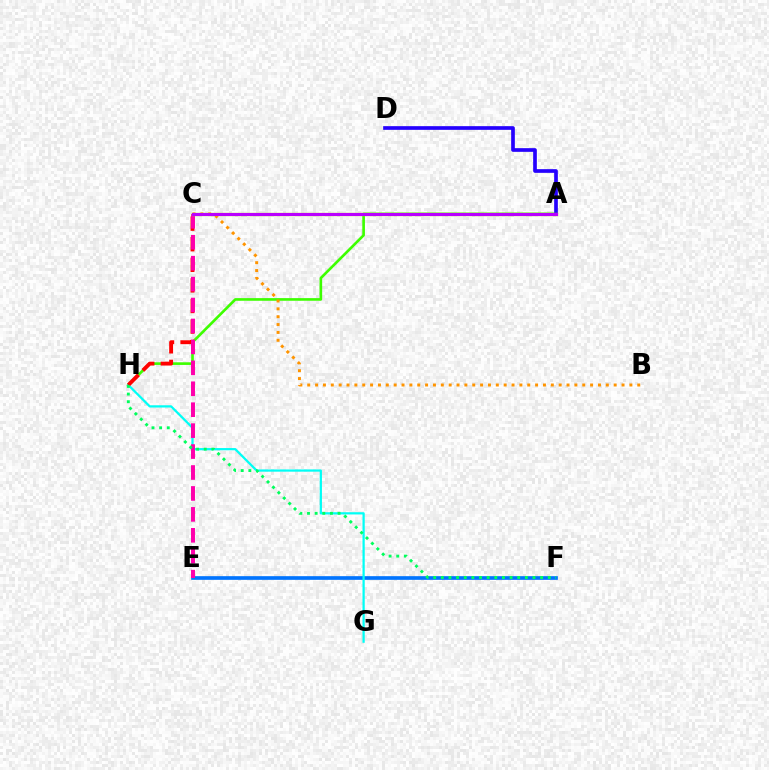{('E', 'F'): [{'color': '#0074ff', 'line_style': 'solid', 'thickness': 2.65}], ('A', 'H'): [{'color': '#3dff00', 'line_style': 'solid', 'thickness': 1.9}], ('B', 'C'): [{'color': '#ff9400', 'line_style': 'dotted', 'thickness': 2.13}], ('G', 'H'): [{'color': '#00fff6', 'line_style': 'solid', 'thickness': 1.61}], ('C', 'H'): [{'color': '#ff0000', 'line_style': 'dashed', 'thickness': 2.8}], ('A', 'D'): [{'color': '#2500ff', 'line_style': 'solid', 'thickness': 2.65}], ('C', 'E'): [{'color': '#ff00ac', 'line_style': 'dashed', 'thickness': 2.84}], ('A', 'C'): [{'color': '#d1ff00', 'line_style': 'solid', 'thickness': 2.37}, {'color': '#b900ff', 'line_style': 'solid', 'thickness': 2.25}], ('F', 'H'): [{'color': '#00ff5c', 'line_style': 'dotted', 'thickness': 2.08}]}